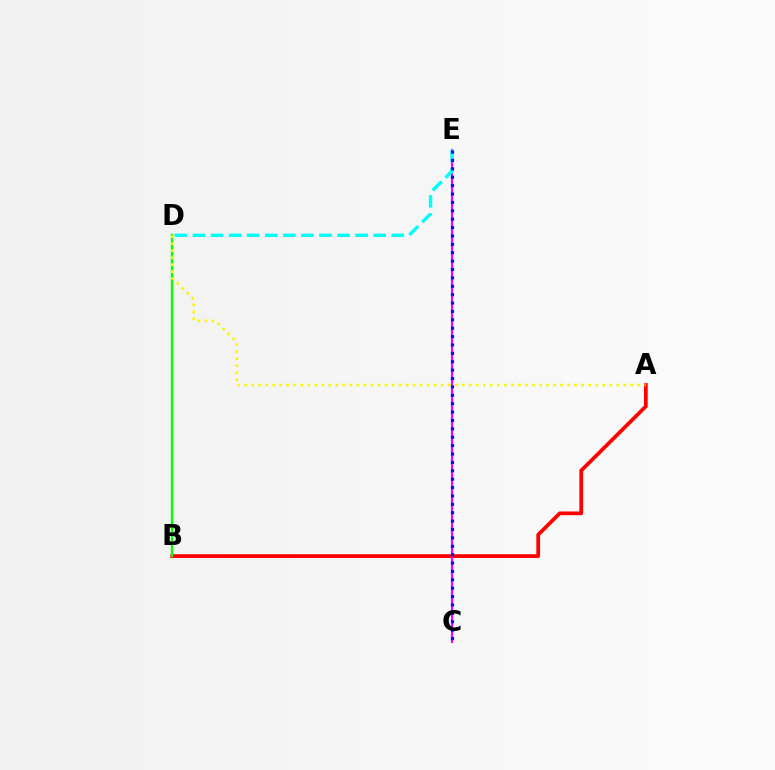{('A', 'B'): [{'color': '#ff0000', 'line_style': 'solid', 'thickness': 2.69}], ('C', 'E'): [{'color': '#ee00ff', 'line_style': 'solid', 'thickness': 1.51}, {'color': '#0010ff', 'line_style': 'dotted', 'thickness': 2.28}], ('D', 'E'): [{'color': '#00fff6', 'line_style': 'dashed', 'thickness': 2.46}], ('B', 'D'): [{'color': '#08ff00', 'line_style': 'solid', 'thickness': 1.7}], ('A', 'D'): [{'color': '#fcf500', 'line_style': 'dotted', 'thickness': 1.91}]}